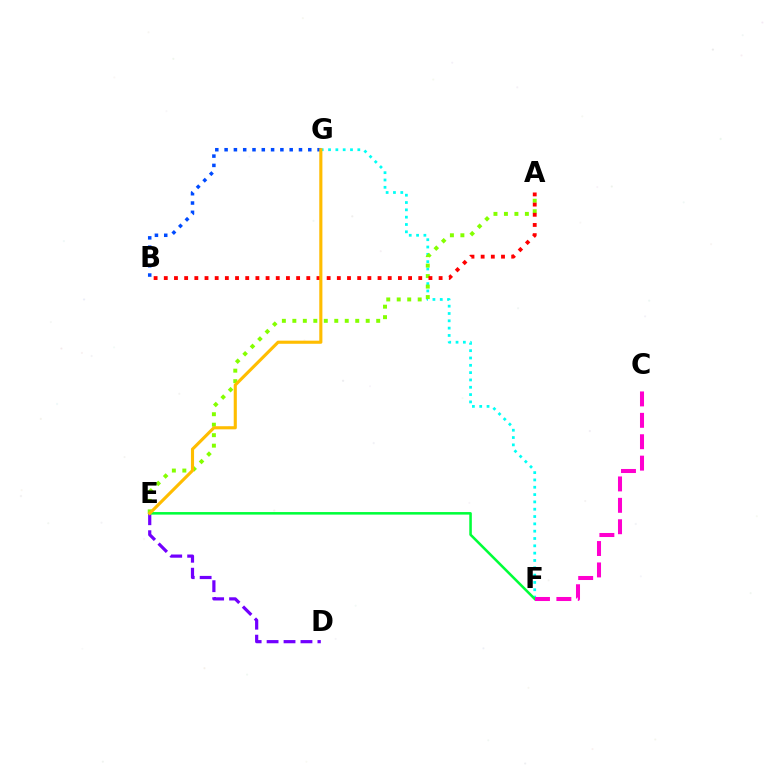{('F', 'G'): [{'color': '#00fff6', 'line_style': 'dotted', 'thickness': 1.99}], ('A', 'E'): [{'color': '#84ff00', 'line_style': 'dotted', 'thickness': 2.85}], ('B', 'G'): [{'color': '#004bff', 'line_style': 'dotted', 'thickness': 2.53}], ('D', 'E'): [{'color': '#7200ff', 'line_style': 'dashed', 'thickness': 2.3}], ('E', 'F'): [{'color': '#00ff39', 'line_style': 'solid', 'thickness': 1.83}], ('C', 'F'): [{'color': '#ff00cf', 'line_style': 'dashed', 'thickness': 2.91}], ('A', 'B'): [{'color': '#ff0000', 'line_style': 'dotted', 'thickness': 2.77}], ('E', 'G'): [{'color': '#ffbd00', 'line_style': 'solid', 'thickness': 2.25}]}